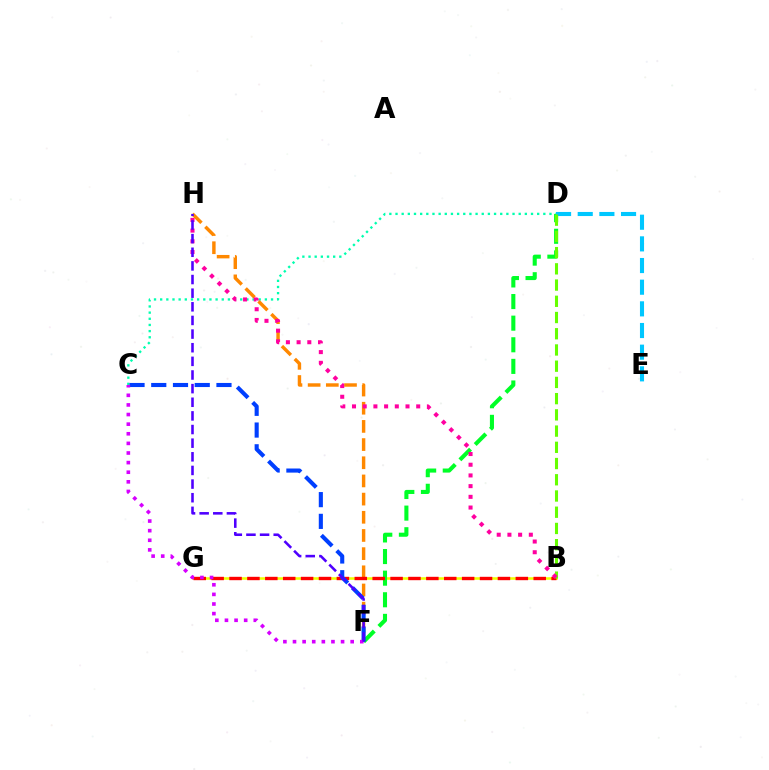{('C', 'D'): [{'color': '#00ffaf', 'line_style': 'dotted', 'thickness': 1.67}], ('F', 'H'): [{'color': '#ff8800', 'line_style': 'dashed', 'thickness': 2.47}, {'color': '#4f00ff', 'line_style': 'dashed', 'thickness': 1.85}], ('B', 'G'): [{'color': '#eeff00', 'line_style': 'solid', 'thickness': 1.85}, {'color': '#ff0000', 'line_style': 'dashed', 'thickness': 2.43}], ('D', 'F'): [{'color': '#00ff27', 'line_style': 'dashed', 'thickness': 2.94}], ('D', 'E'): [{'color': '#00c7ff', 'line_style': 'dashed', 'thickness': 2.94}], ('C', 'F'): [{'color': '#003fff', 'line_style': 'dashed', 'thickness': 2.95}, {'color': '#d600ff', 'line_style': 'dotted', 'thickness': 2.61}], ('B', 'D'): [{'color': '#66ff00', 'line_style': 'dashed', 'thickness': 2.2}], ('B', 'H'): [{'color': '#ff00a0', 'line_style': 'dotted', 'thickness': 2.91}]}